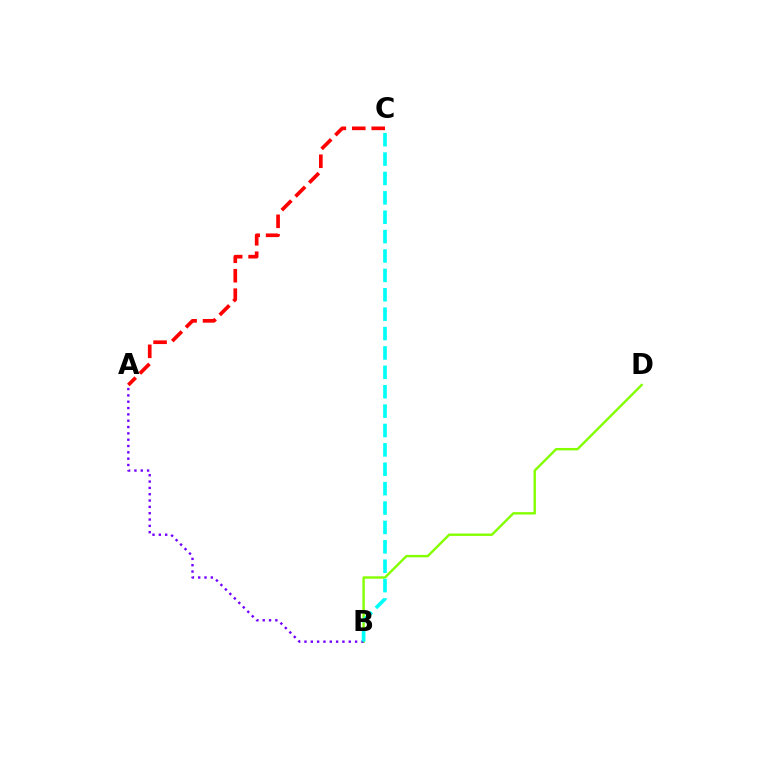{('B', 'D'): [{'color': '#84ff00', 'line_style': 'solid', 'thickness': 1.73}], ('A', 'B'): [{'color': '#7200ff', 'line_style': 'dotted', 'thickness': 1.72}], ('B', 'C'): [{'color': '#00fff6', 'line_style': 'dashed', 'thickness': 2.63}], ('A', 'C'): [{'color': '#ff0000', 'line_style': 'dashed', 'thickness': 2.64}]}